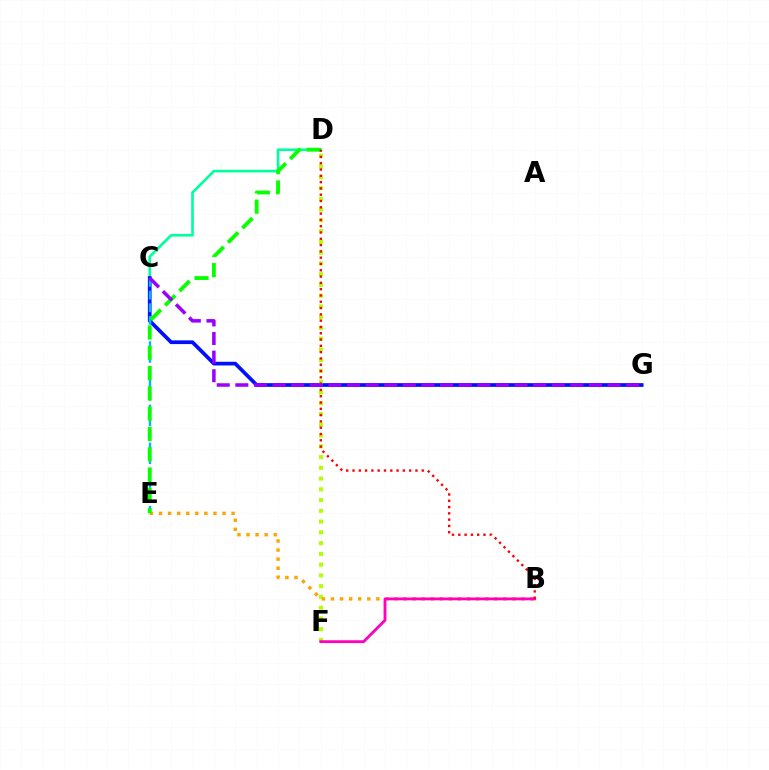{('C', 'D'): [{'color': '#00ff9d', 'line_style': 'solid', 'thickness': 1.89}], ('C', 'G'): [{'color': '#0010ff', 'line_style': 'solid', 'thickness': 2.67}, {'color': '#9b00ff', 'line_style': 'dashed', 'thickness': 2.53}], ('D', 'F'): [{'color': '#b3ff00', 'line_style': 'dotted', 'thickness': 2.92}], ('B', 'E'): [{'color': '#ffa500', 'line_style': 'dotted', 'thickness': 2.47}], ('C', 'E'): [{'color': '#00b5ff', 'line_style': 'dashed', 'thickness': 1.72}], ('B', 'F'): [{'color': '#ff00bd', 'line_style': 'solid', 'thickness': 2.03}], ('D', 'E'): [{'color': '#08ff00', 'line_style': 'dashed', 'thickness': 2.76}], ('B', 'D'): [{'color': '#ff0000', 'line_style': 'dotted', 'thickness': 1.71}]}